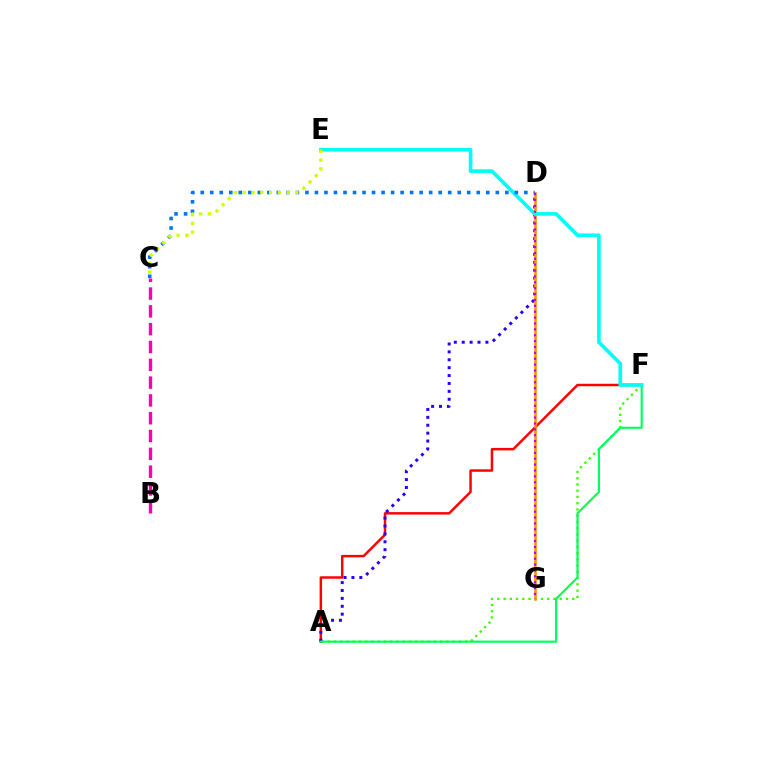{('A', 'F'): [{'color': '#3dff00', 'line_style': 'dotted', 'thickness': 1.7}, {'color': '#ff0000', 'line_style': 'solid', 'thickness': 1.78}, {'color': '#00ff5c', 'line_style': 'solid', 'thickness': 1.55}], ('A', 'D'): [{'color': '#2500ff', 'line_style': 'dotted', 'thickness': 2.15}], ('D', 'G'): [{'color': '#ff9400', 'line_style': 'solid', 'thickness': 1.87}, {'color': '#b900ff', 'line_style': 'dotted', 'thickness': 1.6}], ('E', 'F'): [{'color': '#00fff6', 'line_style': 'solid', 'thickness': 2.61}], ('C', 'D'): [{'color': '#0074ff', 'line_style': 'dotted', 'thickness': 2.59}], ('B', 'C'): [{'color': '#ff00ac', 'line_style': 'dashed', 'thickness': 2.42}], ('C', 'E'): [{'color': '#d1ff00', 'line_style': 'dotted', 'thickness': 2.38}]}